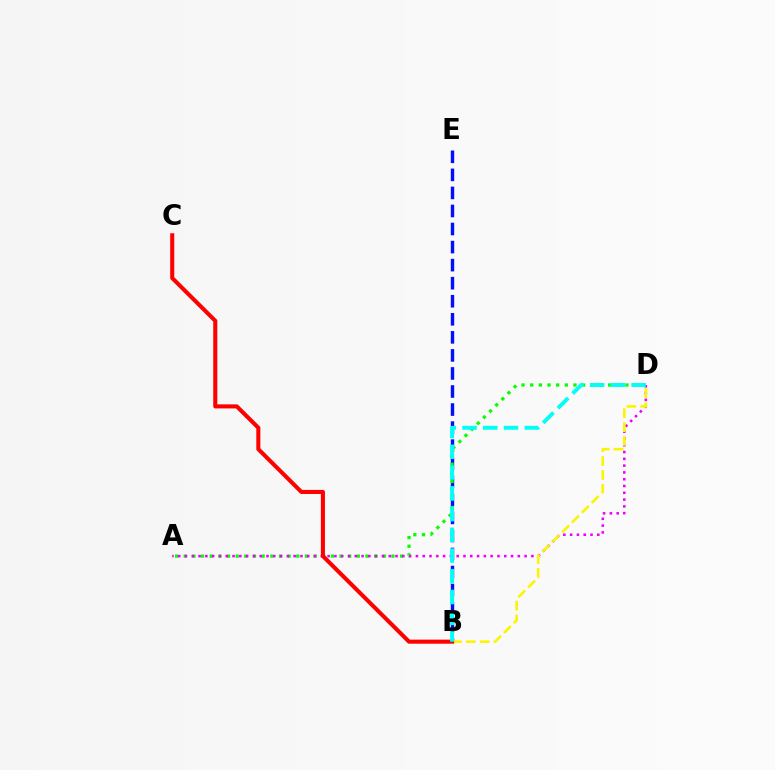{('B', 'E'): [{'color': '#0010ff', 'line_style': 'dashed', 'thickness': 2.45}], ('A', 'D'): [{'color': '#08ff00', 'line_style': 'dotted', 'thickness': 2.35}, {'color': '#ee00ff', 'line_style': 'dotted', 'thickness': 1.85}], ('B', 'D'): [{'color': '#fcf500', 'line_style': 'dashed', 'thickness': 1.88}, {'color': '#00fff6', 'line_style': 'dashed', 'thickness': 2.82}], ('B', 'C'): [{'color': '#ff0000', 'line_style': 'solid', 'thickness': 2.93}]}